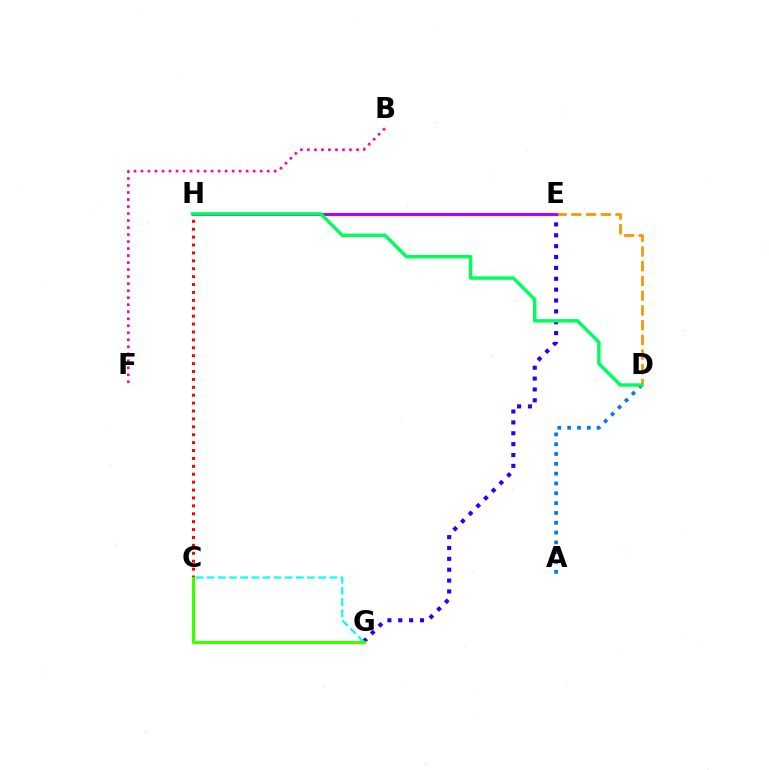{('B', 'F'): [{'color': '#ff00ac', 'line_style': 'dotted', 'thickness': 1.9}], ('D', 'E'): [{'color': '#ff9400', 'line_style': 'dashed', 'thickness': 2.0}], ('E', 'G'): [{'color': '#2500ff', 'line_style': 'dotted', 'thickness': 2.95}], ('A', 'D'): [{'color': '#0074ff', 'line_style': 'dotted', 'thickness': 2.67}], ('C', 'H'): [{'color': '#ff0000', 'line_style': 'dotted', 'thickness': 2.15}], ('E', 'H'): [{'color': '#d1ff00', 'line_style': 'solid', 'thickness': 1.81}, {'color': '#b900ff', 'line_style': 'solid', 'thickness': 2.21}], ('C', 'G'): [{'color': '#00fff6', 'line_style': 'dashed', 'thickness': 1.51}, {'color': '#3dff00', 'line_style': 'solid', 'thickness': 2.31}], ('D', 'H'): [{'color': '#00ff5c', 'line_style': 'solid', 'thickness': 2.48}]}